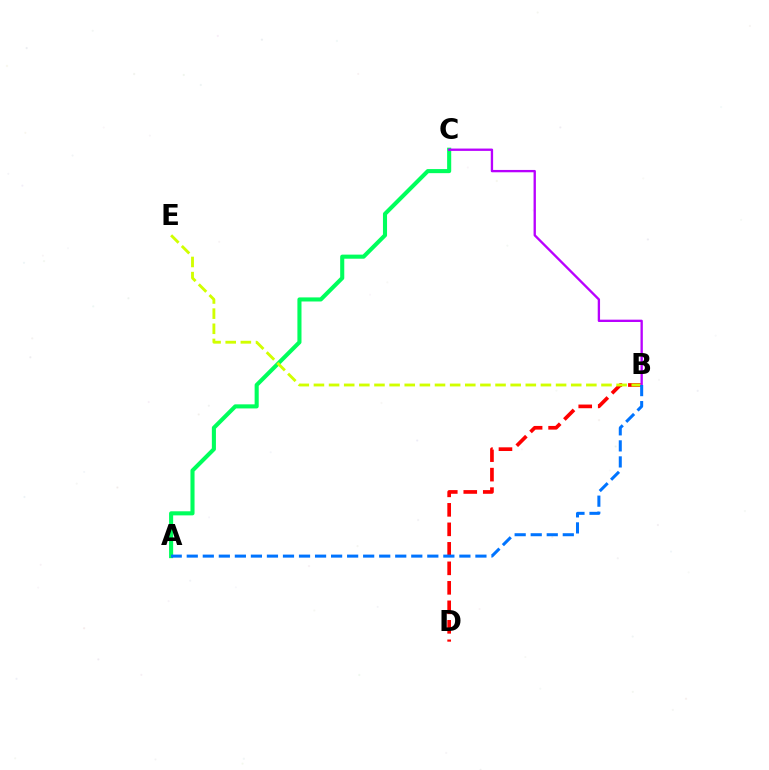{('A', 'C'): [{'color': '#00ff5c', 'line_style': 'solid', 'thickness': 2.94}], ('B', 'D'): [{'color': '#ff0000', 'line_style': 'dashed', 'thickness': 2.65}], ('B', 'E'): [{'color': '#d1ff00', 'line_style': 'dashed', 'thickness': 2.06}], ('B', 'C'): [{'color': '#b900ff', 'line_style': 'solid', 'thickness': 1.68}], ('A', 'B'): [{'color': '#0074ff', 'line_style': 'dashed', 'thickness': 2.18}]}